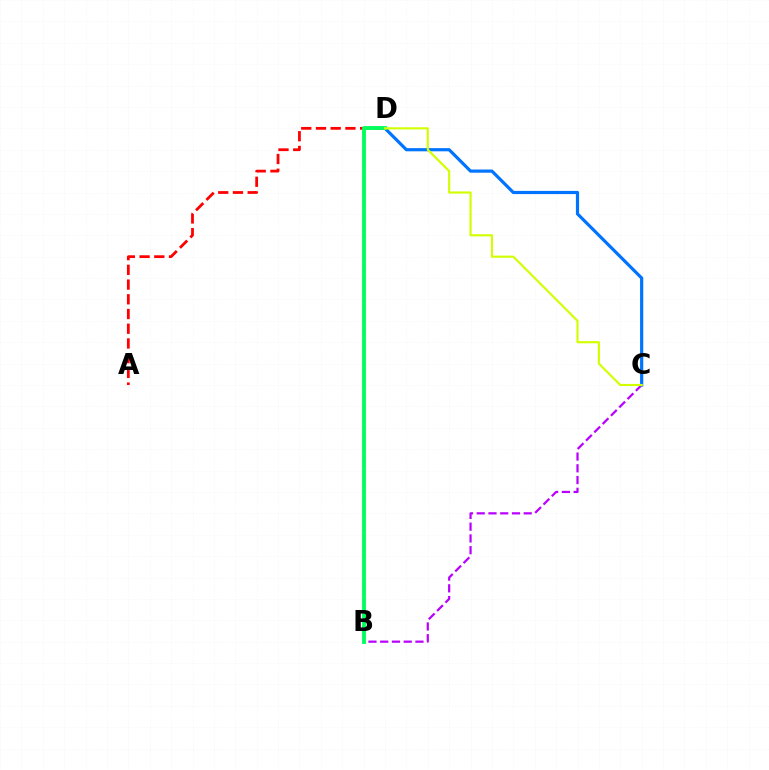{('A', 'D'): [{'color': '#ff0000', 'line_style': 'dashed', 'thickness': 2.0}], ('B', 'C'): [{'color': '#b900ff', 'line_style': 'dashed', 'thickness': 1.6}], ('C', 'D'): [{'color': '#0074ff', 'line_style': 'solid', 'thickness': 2.29}, {'color': '#d1ff00', 'line_style': 'solid', 'thickness': 1.54}], ('B', 'D'): [{'color': '#00ff5c', 'line_style': 'solid', 'thickness': 2.78}]}